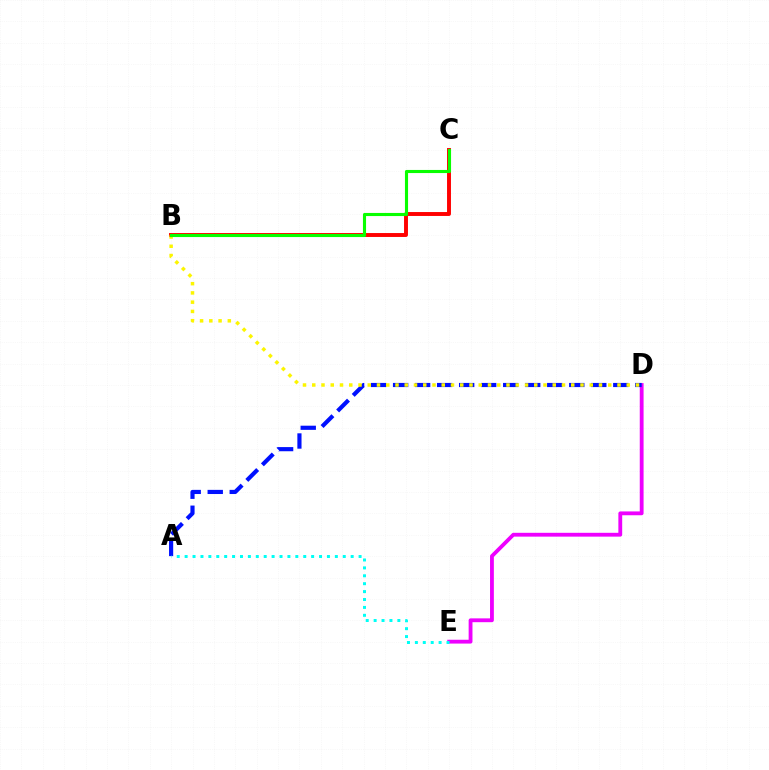{('D', 'E'): [{'color': '#ee00ff', 'line_style': 'solid', 'thickness': 2.75}], ('B', 'C'): [{'color': '#ff0000', 'line_style': 'solid', 'thickness': 2.83}, {'color': '#08ff00', 'line_style': 'solid', 'thickness': 2.24}], ('A', 'D'): [{'color': '#0010ff', 'line_style': 'dashed', 'thickness': 2.99}], ('A', 'E'): [{'color': '#00fff6', 'line_style': 'dotted', 'thickness': 2.15}], ('B', 'D'): [{'color': '#fcf500', 'line_style': 'dotted', 'thickness': 2.51}]}